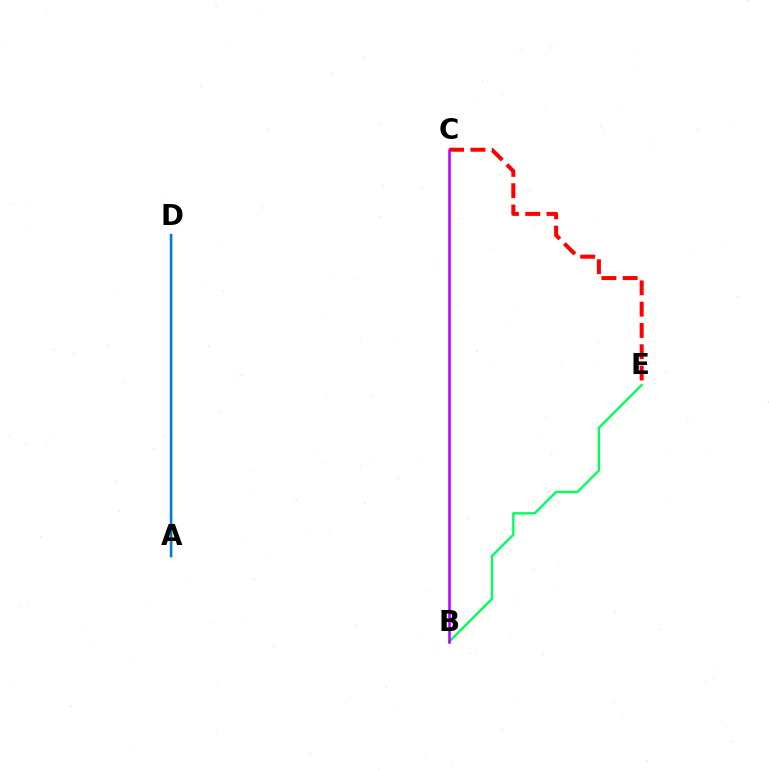{('A', 'D'): [{'color': '#d1ff00', 'line_style': 'solid', 'thickness': 1.97}, {'color': '#0074ff', 'line_style': 'solid', 'thickness': 1.78}], ('B', 'E'): [{'color': '#00ff5c', 'line_style': 'solid', 'thickness': 1.7}], ('C', 'E'): [{'color': '#ff0000', 'line_style': 'dashed', 'thickness': 2.89}], ('B', 'C'): [{'color': '#b900ff', 'line_style': 'solid', 'thickness': 1.83}]}